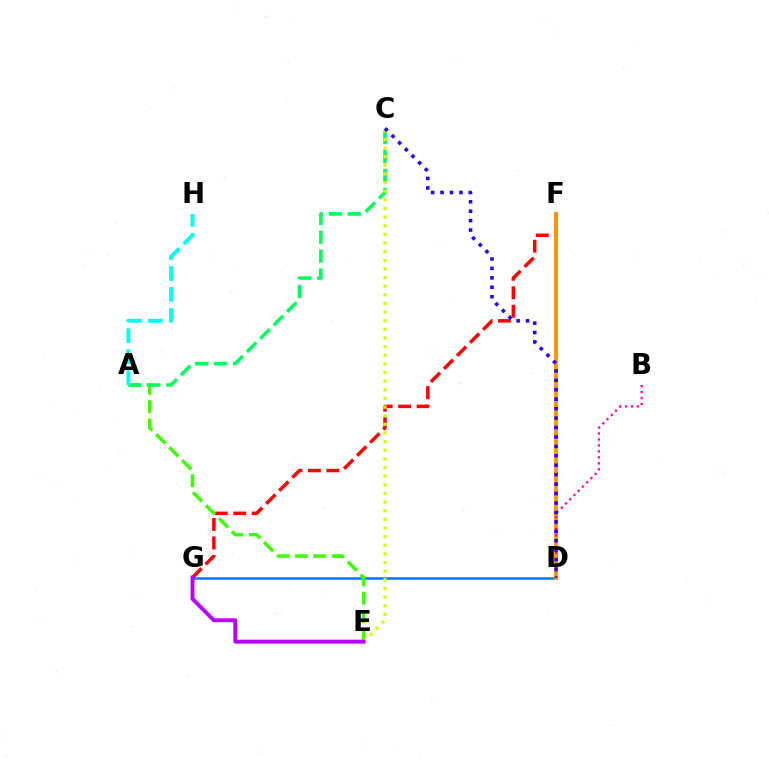{('F', 'G'): [{'color': '#ff0000', 'line_style': 'dashed', 'thickness': 2.51}], ('D', 'G'): [{'color': '#0074ff', 'line_style': 'solid', 'thickness': 1.8}], ('D', 'F'): [{'color': '#ff9400', 'line_style': 'solid', 'thickness': 2.77}], ('A', 'E'): [{'color': '#3dff00', 'line_style': 'dashed', 'thickness': 2.49}], ('A', 'C'): [{'color': '#00ff5c', 'line_style': 'dashed', 'thickness': 2.57}], ('C', 'E'): [{'color': '#d1ff00', 'line_style': 'dotted', 'thickness': 2.35}], ('B', 'D'): [{'color': '#ff00ac', 'line_style': 'dotted', 'thickness': 1.62}], ('E', 'G'): [{'color': '#b900ff', 'line_style': 'solid', 'thickness': 2.82}], ('C', 'D'): [{'color': '#2500ff', 'line_style': 'dotted', 'thickness': 2.56}], ('A', 'H'): [{'color': '#00fff6', 'line_style': 'dashed', 'thickness': 2.85}]}